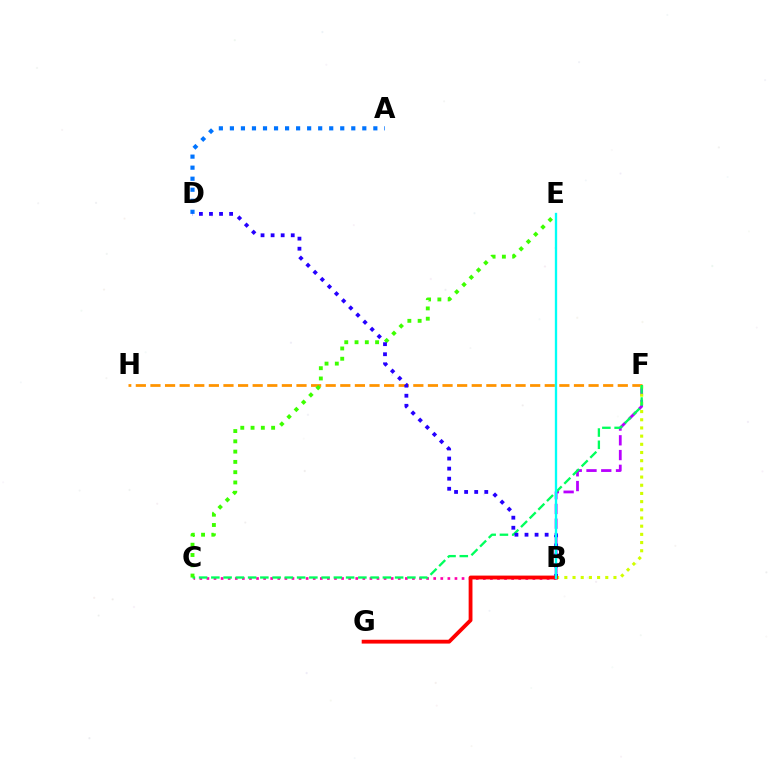{('B', 'C'): [{'color': '#ff00ac', 'line_style': 'dotted', 'thickness': 1.93}], ('A', 'D'): [{'color': '#0074ff', 'line_style': 'dotted', 'thickness': 3.0}], ('B', 'F'): [{'color': '#b900ff', 'line_style': 'dashed', 'thickness': 2.0}, {'color': '#d1ff00', 'line_style': 'dotted', 'thickness': 2.22}], ('F', 'H'): [{'color': '#ff9400', 'line_style': 'dashed', 'thickness': 1.98}], ('C', 'F'): [{'color': '#00ff5c', 'line_style': 'dashed', 'thickness': 1.66}], ('C', 'E'): [{'color': '#3dff00', 'line_style': 'dotted', 'thickness': 2.79}], ('B', 'D'): [{'color': '#2500ff', 'line_style': 'dotted', 'thickness': 2.74}], ('B', 'G'): [{'color': '#ff0000', 'line_style': 'solid', 'thickness': 2.75}], ('B', 'E'): [{'color': '#00fff6', 'line_style': 'solid', 'thickness': 1.68}]}